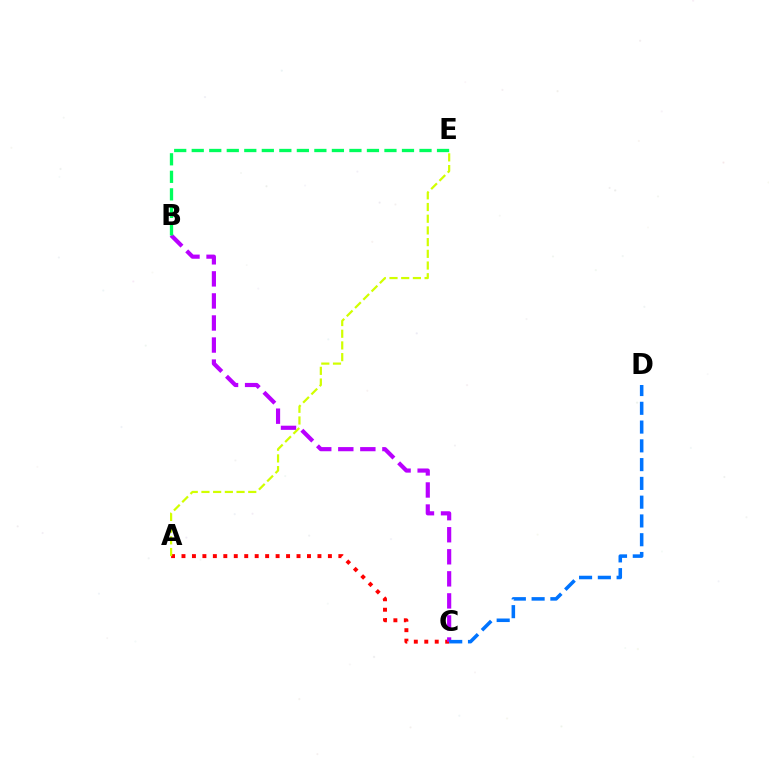{('A', 'C'): [{'color': '#ff0000', 'line_style': 'dotted', 'thickness': 2.84}], ('B', 'C'): [{'color': '#b900ff', 'line_style': 'dashed', 'thickness': 3.0}], ('B', 'E'): [{'color': '#00ff5c', 'line_style': 'dashed', 'thickness': 2.38}], ('C', 'D'): [{'color': '#0074ff', 'line_style': 'dashed', 'thickness': 2.55}], ('A', 'E'): [{'color': '#d1ff00', 'line_style': 'dashed', 'thickness': 1.59}]}